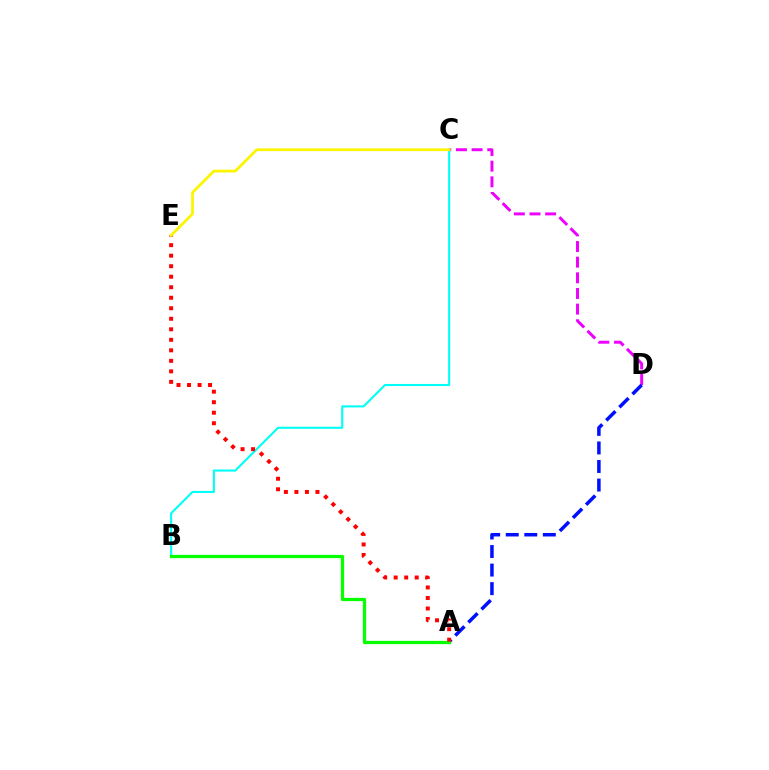{('C', 'D'): [{'color': '#ee00ff', 'line_style': 'dashed', 'thickness': 2.13}], ('A', 'D'): [{'color': '#0010ff', 'line_style': 'dashed', 'thickness': 2.52}], ('B', 'C'): [{'color': '#00fff6', 'line_style': 'solid', 'thickness': 1.5}], ('A', 'B'): [{'color': '#08ff00', 'line_style': 'solid', 'thickness': 2.34}], ('A', 'E'): [{'color': '#ff0000', 'line_style': 'dotted', 'thickness': 2.86}], ('C', 'E'): [{'color': '#fcf500', 'line_style': 'solid', 'thickness': 2.0}]}